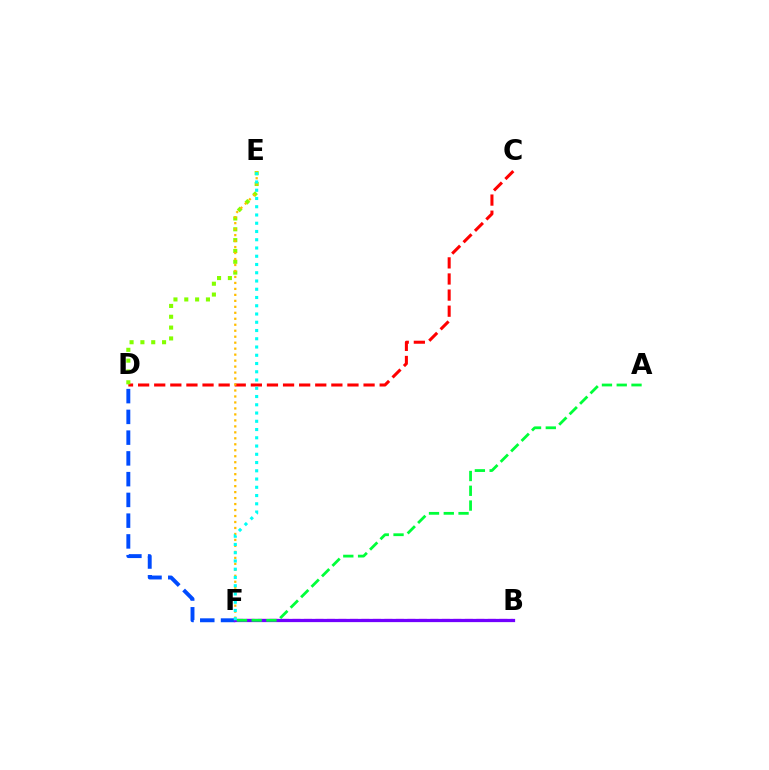{('C', 'D'): [{'color': '#ff0000', 'line_style': 'dashed', 'thickness': 2.19}], ('D', 'F'): [{'color': '#004bff', 'line_style': 'dashed', 'thickness': 2.82}], ('B', 'F'): [{'color': '#ff00cf', 'line_style': 'dashed', 'thickness': 1.56}, {'color': '#7200ff', 'line_style': 'solid', 'thickness': 2.33}], ('A', 'F'): [{'color': '#00ff39', 'line_style': 'dashed', 'thickness': 2.01}], ('D', 'E'): [{'color': '#84ff00', 'line_style': 'dotted', 'thickness': 2.94}], ('E', 'F'): [{'color': '#ffbd00', 'line_style': 'dotted', 'thickness': 1.62}, {'color': '#00fff6', 'line_style': 'dotted', 'thickness': 2.24}]}